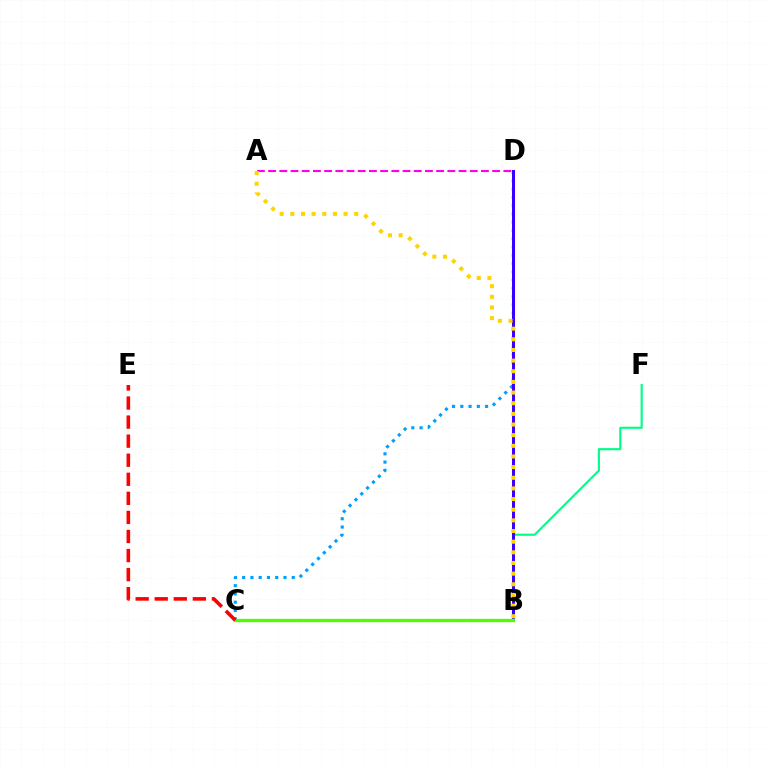{('C', 'D'): [{'color': '#009eff', 'line_style': 'dotted', 'thickness': 2.25}], ('B', 'F'): [{'color': '#00ff86', 'line_style': 'solid', 'thickness': 1.54}], ('B', 'D'): [{'color': '#3700ff', 'line_style': 'solid', 'thickness': 2.14}], ('B', 'C'): [{'color': '#4fff00', 'line_style': 'solid', 'thickness': 2.4}], ('A', 'D'): [{'color': '#ff00ed', 'line_style': 'dashed', 'thickness': 1.52}], ('C', 'E'): [{'color': '#ff0000', 'line_style': 'dashed', 'thickness': 2.59}], ('A', 'B'): [{'color': '#ffd500', 'line_style': 'dotted', 'thickness': 2.89}]}